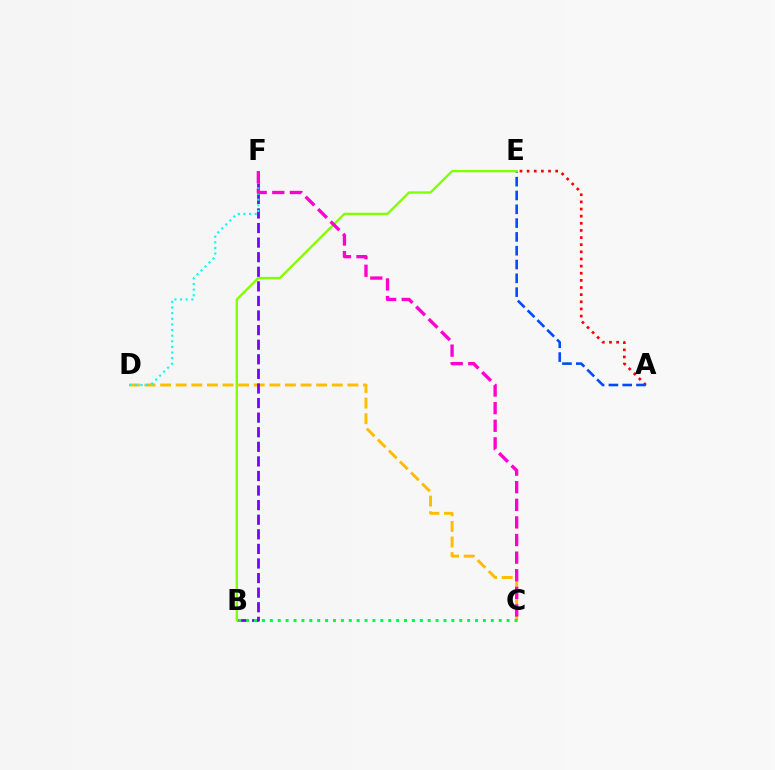{('A', 'E'): [{'color': '#ff0000', 'line_style': 'dotted', 'thickness': 1.94}, {'color': '#004bff', 'line_style': 'dashed', 'thickness': 1.88}], ('C', 'D'): [{'color': '#ffbd00', 'line_style': 'dashed', 'thickness': 2.12}], ('B', 'F'): [{'color': '#7200ff', 'line_style': 'dashed', 'thickness': 1.98}], ('D', 'F'): [{'color': '#00fff6', 'line_style': 'dotted', 'thickness': 1.53}], ('B', 'E'): [{'color': '#84ff00', 'line_style': 'solid', 'thickness': 1.71}], ('C', 'F'): [{'color': '#ff00cf', 'line_style': 'dashed', 'thickness': 2.39}], ('B', 'C'): [{'color': '#00ff39', 'line_style': 'dotted', 'thickness': 2.14}]}